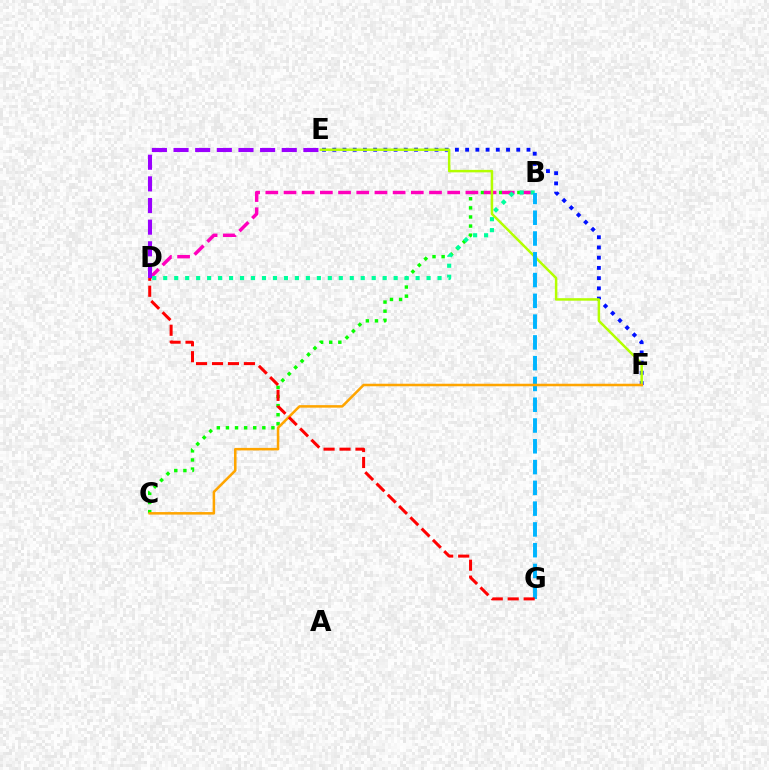{('B', 'C'): [{'color': '#08ff00', 'line_style': 'dotted', 'thickness': 2.47}], ('E', 'F'): [{'color': '#0010ff', 'line_style': 'dotted', 'thickness': 2.78}, {'color': '#b3ff00', 'line_style': 'solid', 'thickness': 1.79}], ('B', 'D'): [{'color': '#ff00bd', 'line_style': 'dashed', 'thickness': 2.47}, {'color': '#00ff9d', 'line_style': 'dotted', 'thickness': 2.98}], ('D', 'E'): [{'color': '#9b00ff', 'line_style': 'dashed', 'thickness': 2.94}], ('B', 'G'): [{'color': '#00b5ff', 'line_style': 'dashed', 'thickness': 2.82}], ('C', 'F'): [{'color': '#ffa500', 'line_style': 'solid', 'thickness': 1.82}], ('D', 'G'): [{'color': '#ff0000', 'line_style': 'dashed', 'thickness': 2.17}]}